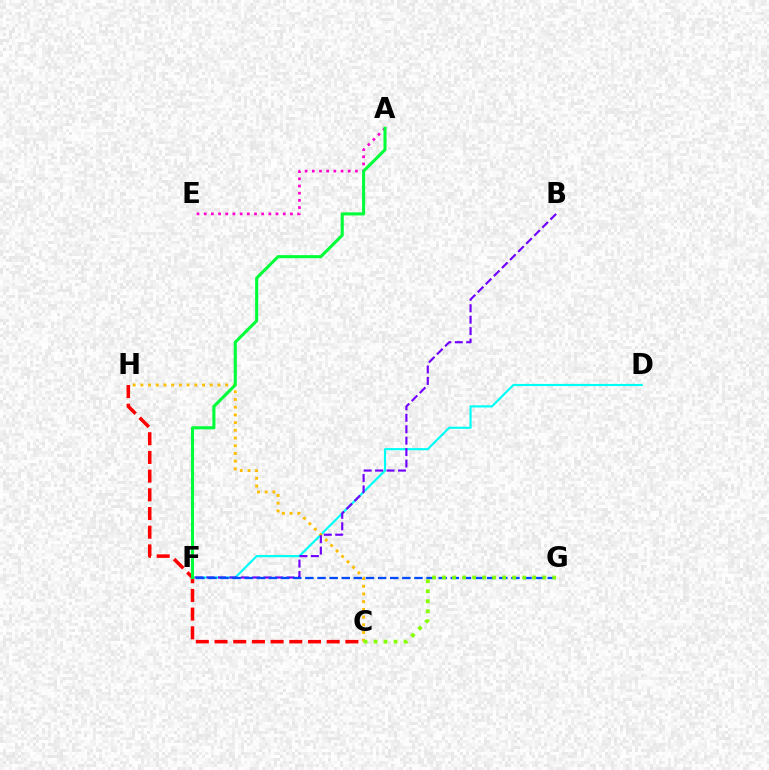{('D', 'F'): [{'color': '#00fff6', 'line_style': 'solid', 'thickness': 1.55}], ('C', 'H'): [{'color': '#ffbd00', 'line_style': 'dotted', 'thickness': 2.09}, {'color': '#ff0000', 'line_style': 'dashed', 'thickness': 2.54}], ('B', 'F'): [{'color': '#7200ff', 'line_style': 'dashed', 'thickness': 1.55}], ('A', 'E'): [{'color': '#ff00cf', 'line_style': 'dotted', 'thickness': 1.95}], ('F', 'G'): [{'color': '#004bff', 'line_style': 'dashed', 'thickness': 1.65}], ('C', 'G'): [{'color': '#84ff00', 'line_style': 'dotted', 'thickness': 2.72}], ('A', 'F'): [{'color': '#00ff39', 'line_style': 'solid', 'thickness': 2.21}]}